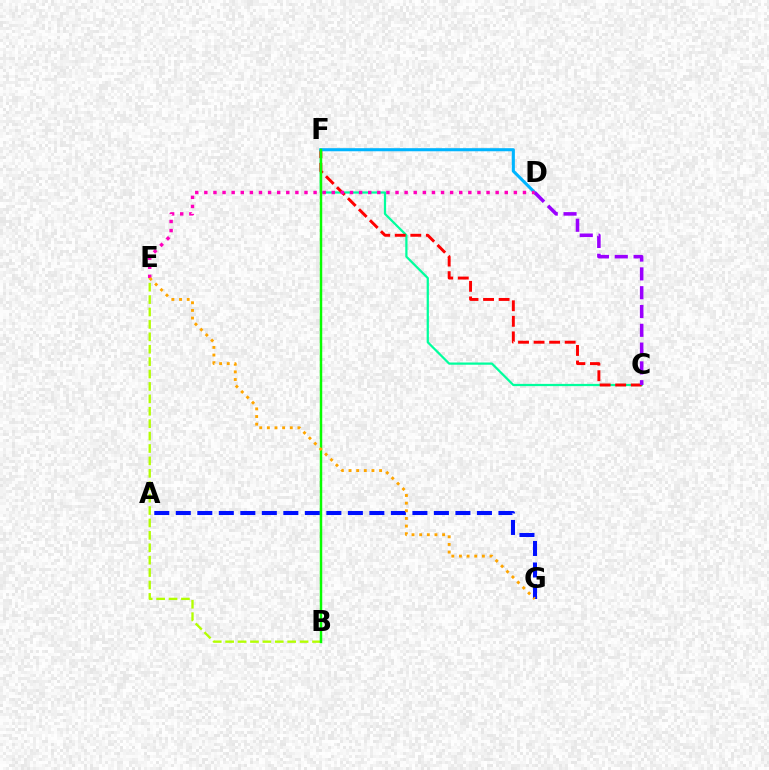{('B', 'E'): [{'color': '#b3ff00', 'line_style': 'dashed', 'thickness': 1.69}], ('C', 'F'): [{'color': '#00ff9d', 'line_style': 'solid', 'thickness': 1.61}, {'color': '#ff0000', 'line_style': 'dashed', 'thickness': 2.11}], ('D', 'F'): [{'color': '#00b5ff', 'line_style': 'solid', 'thickness': 2.22}], ('C', 'D'): [{'color': '#9b00ff', 'line_style': 'dashed', 'thickness': 2.55}], ('A', 'G'): [{'color': '#0010ff', 'line_style': 'dashed', 'thickness': 2.92}], ('B', 'F'): [{'color': '#08ff00', 'line_style': 'solid', 'thickness': 1.78}], ('D', 'E'): [{'color': '#ff00bd', 'line_style': 'dotted', 'thickness': 2.47}], ('E', 'G'): [{'color': '#ffa500', 'line_style': 'dotted', 'thickness': 2.08}]}